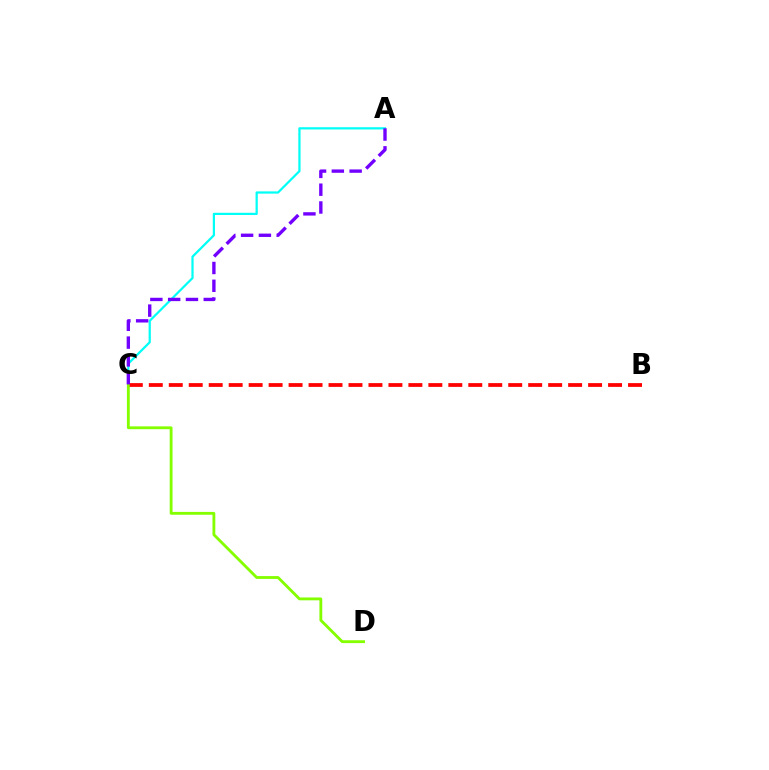{('A', 'C'): [{'color': '#00fff6', 'line_style': 'solid', 'thickness': 1.6}, {'color': '#7200ff', 'line_style': 'dashed', 'thickness': 2.42}], ('B', 'C'): [{'color': '#ff0000', 'line_style': 'dashed', 'thickness': 2.71}], ('C', 'D'): [{'color': '#84ff00', 'line_style': 'solid', 'thickness': 2.04}]}